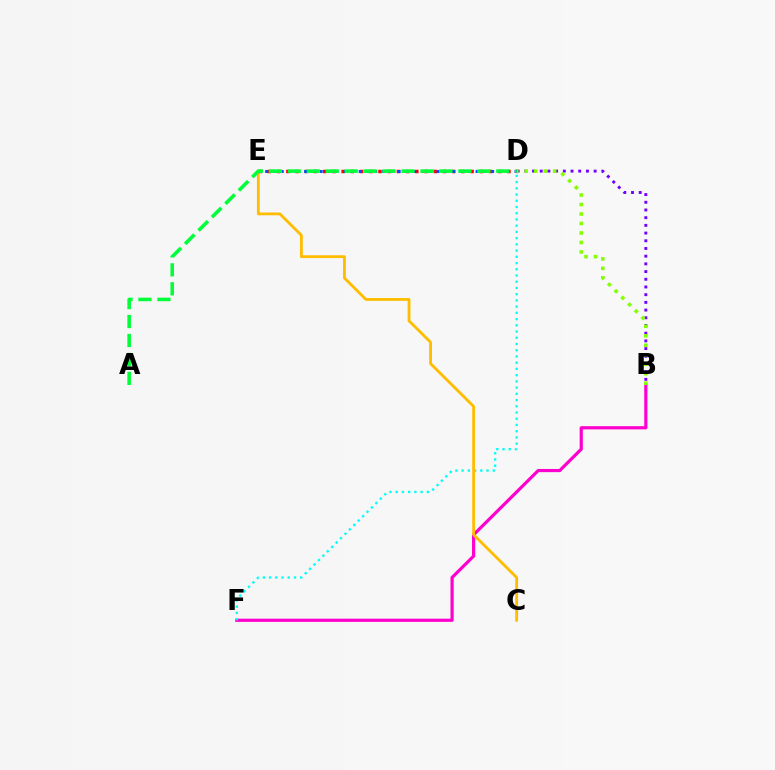{('B', 'F'): [{'color': '#ff00cf', 'line_style': 'solid', 'thickness': 2.3}], ('D', 'F'): [{'color': '#00fff6', 'line_style': 'dotted', 'thickness': 1.69}], ('D', 'E'): [{'color': '#ff0000', 'line_style': 'dotted', 'thickness': 2.5}, {'color': '#004bff', 'line_style': 'dotted', 'thickness': 2.12}], ('C', 'E'): [{'color': '#ffbd00', 'line_style': 'solid', 'thickness': 2.03}], ('B', 'D'): [{'color': '#7200ff', 'line_style': 'dotted', 'thickness': 2.09}, {'color': '#84ff00', 'line_style': 'dotted', 'thickness': 2.58}], ('A', 'D'): [{'color': '#00ff39', 'line_style': 'dashed', 'thickness': 2.57}]}